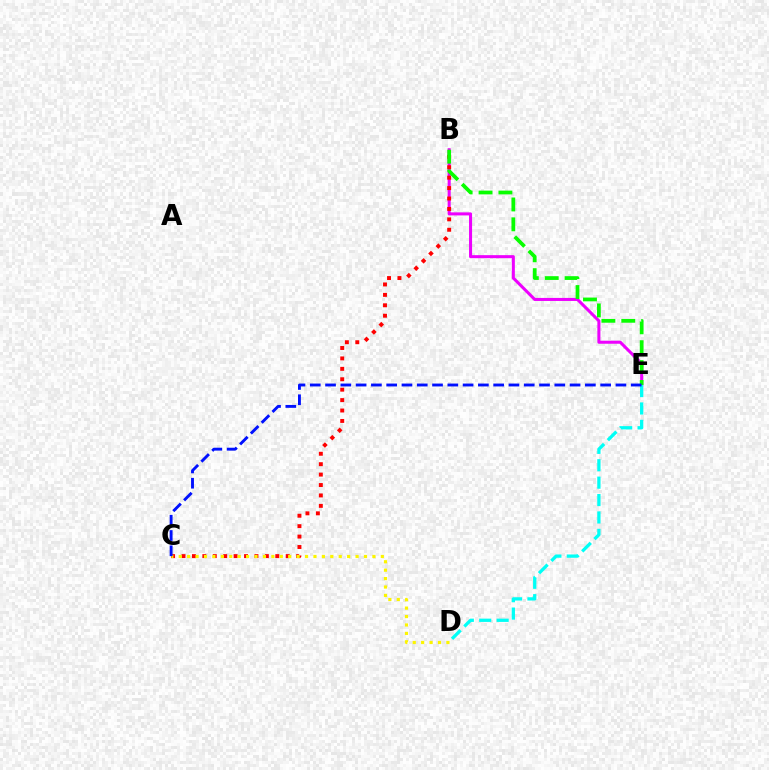{('B', 'E'): [{'color': '#ee00ff', 'line_style': 'solid', 'thickness': 2.19}, {'color': '#08ff00', 'line_style': 'dashed', 'thickness': 2.7}], ('B', 'C'): [{'color': '#ff0000', 'line_style': 'dotted', 'thickness': 2.83}], ('C', 'D'): [{'color': '#fcf500', 'line_style': 'dotted', 'thickness': 2.29}], ('D', 'E'): [{'color': '#00fff6', 'line_style': 'dashed', 'thickness': 2.36}], ('C', 'E'): [{'color': '#0010ff', 'line_style': 'dashed', 'thickness': 2.08}]}